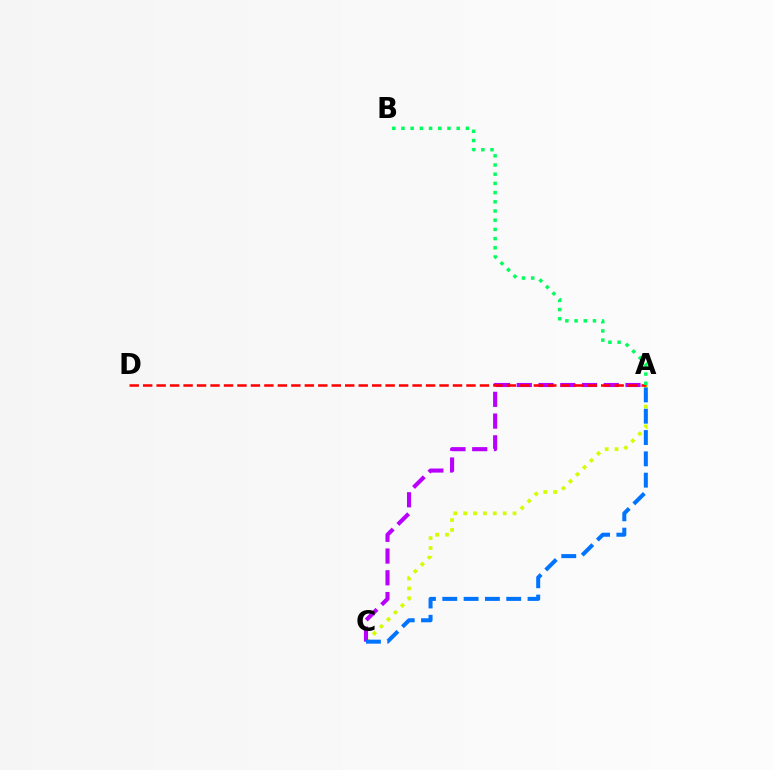{('A', 'C'): [{'color': '#d1ff00', 'line_style': 'dotted', 'thickness': 2.68}, {'color': '#b900ff', 'line_style': 'dashed', 'thickness': 2.95}, {'color': '#0074ff', 'line_style': 'dashed', 'thickness': 2.9}], ('A', 'D'): [{'color': '#ff0000', 'line_style': 'dashed', 'thickness': 1.83}], ('A', 'B'): [{'color': '#00ff5c', 'line_style': 'dotted', 'thickness': 2.5}]}